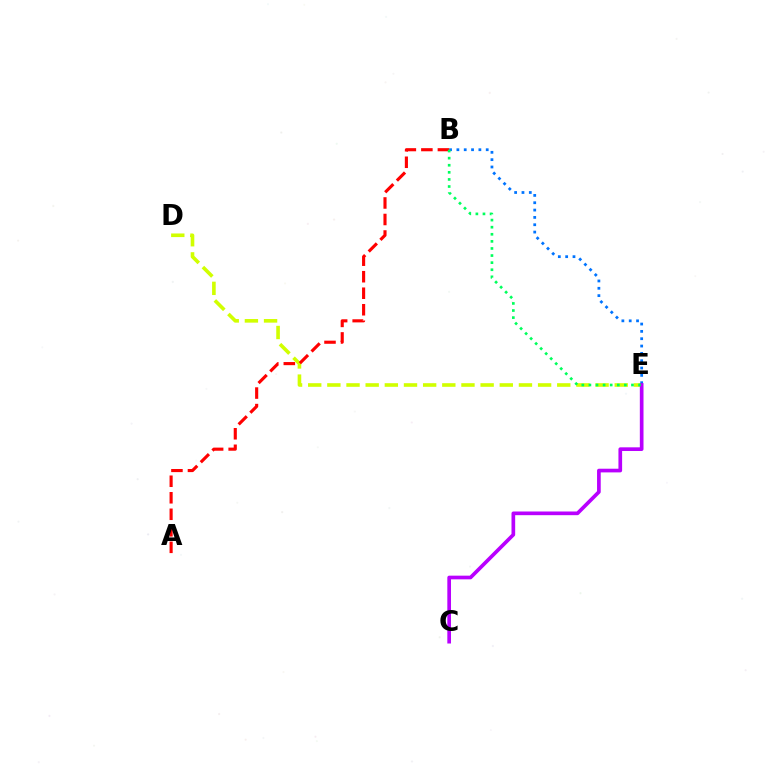{('D', 'E'): [{'color': '#d1ff00', 'line_style': 'dashed', 'thickness': 2.6}], ('B', 'E'): [{'color': '#0074ff', 'line_style': 'dotted', 'thickness': 1.99}, {'color': '#00ff5c', 'line_style': 'dotted', 'thickness': 1.93}], ('C', 'E'): [{'color': '#b900ff', 'line_style': 'solid', 'thickness': 2.65}], ('A', 'B'): [{'color': '#ff0000', 'line_style': 'dashed', 'thickness': 2.24}]}